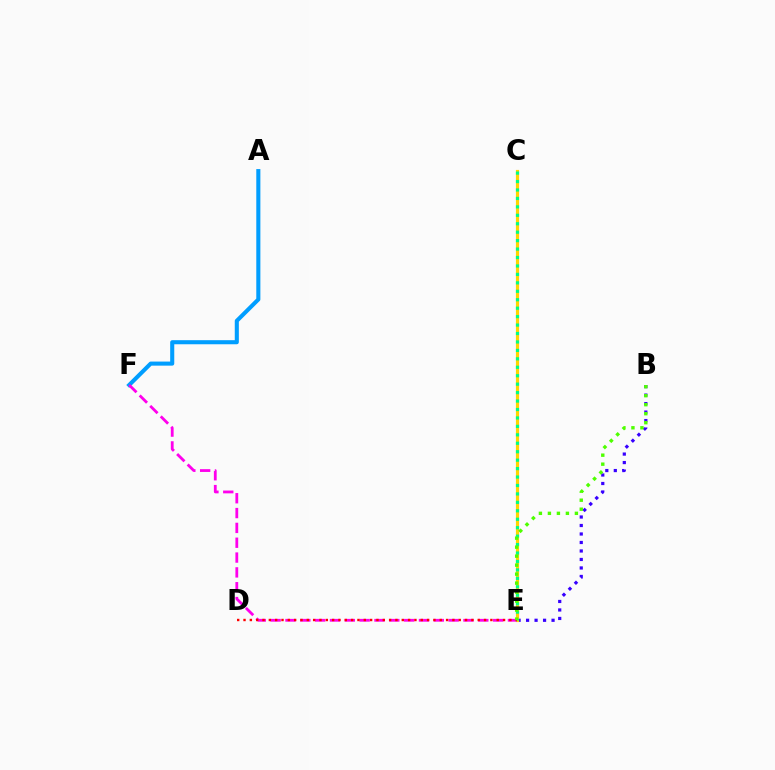{('A', 'F'): [{'color': '#009eff', 'line_style': 'solid', 'thickness': 2.94}], ('B', 'E'): [{'color': '#3700ff', 'line_style': 'dotted', 'thickness': 2.31}, {'color': '#4fff00', 'line_style': 'dotted', 'thickness': 2.44}], ('C', 'E'): [{'color': '#ffd500', 'line_style': 'solid', 'thickness': 2.28}, {'color': '#00ff86', 'line_style': 'dotted', 'thickness': 2.29}], ('E', 'F'): [{'color': '#ff00ed', 'line_style': 'dashed', 'thickness': 2.01}], ('D', 'E'): [{'color': '#ff0000', 'line_style': 'dotted', 'thickness': 1.72}]}